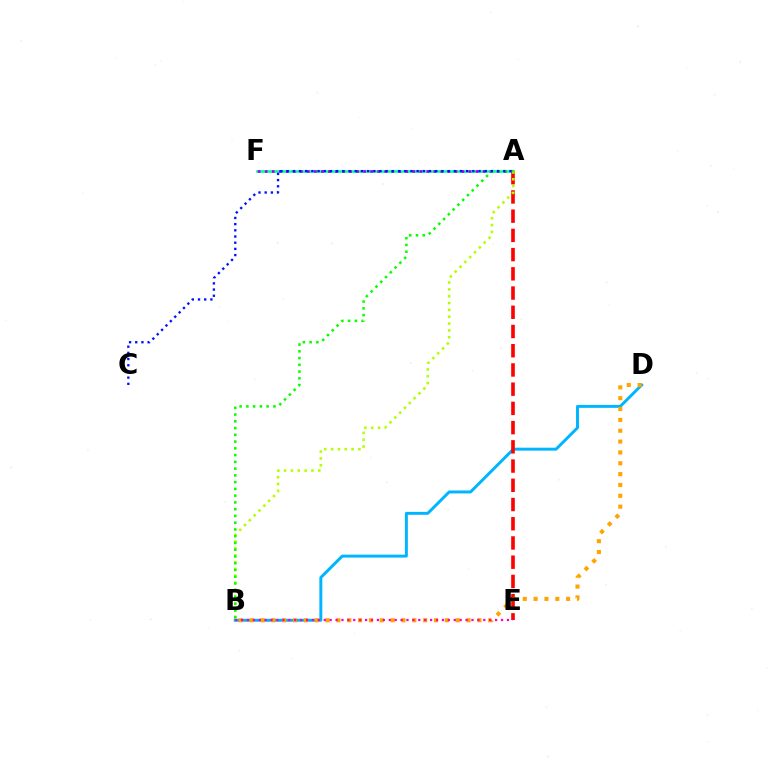{('B', 'D'): [{'color': '#00b5ff', 'line_style': 'solid', 'thickness': 2.12}, {'color': '#ffa500', 'line_style': 'dotted', 'thickness': 2.95}], ('A', 'F'): [{'color': '#00ff9d', 'line_style': 'solid', 'thickness': 1.9}, {'color': '#9b00ff', 'line_style': 'dotted', 'thickness': 1.91}], ('A', 'E'): [{'color': '#ff0000', 'line_style': 'dashed', 'thickness': 2.61}], ('B', 'E'): [{'color': '#ff00bd', 'line_style': 'dotted', 'thickness': 1.61}], ('A', 'B'): [{'color': '#b3ff00', 'line_style': 'dotted', 'thickness': 1.86}, {'color': '#08ff00', 'line_style': 'dotted', 'thickness': 1.84}], ('A', 'C'): [{'color': '#0010ff', 'line_style': 'dotted', 'thickness': 1.68}]}